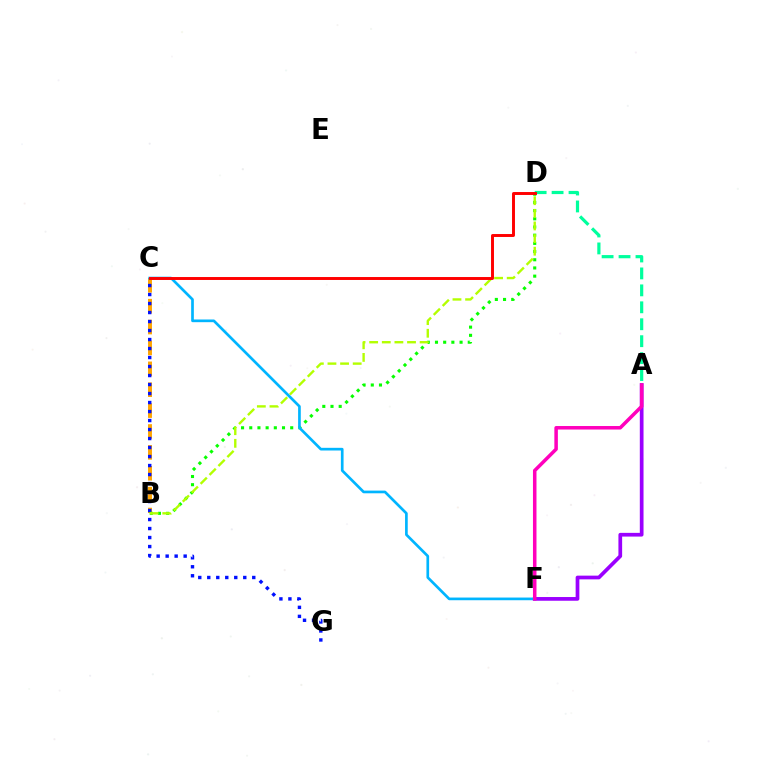{('B', 'C'): [{'color': '#ffa500', 'line_style': 'dashed', 'thickness': 2.84}], ('C', 'G'): [{'color': '#0010ff', 'line_style': 'dotted', 'thickness': 2.45}], ('B', 'D'): [{'color': '#08ff00', 'line_style': 'dotted', 'thickness': 2.23}, {'color': '#b3ff00', 'line_style': 'dashed', 'thickness': 1.71}], ('A', 'D'): [{'color': '#00ff9d', 'line_style': 'dashed', 'thickness': 2.3}], ('A', 'F'): [{'color': '#9b00ff', 'line_style': 'solid', 'thickness': 2.68}, {'color': '#ff00bd', 'line_style': 'solid', 'thickness': 2.53}], ('C', 'F'): [{'color': '#00b5ff', 'line_style': 'solid', 'thickness': 1.93}], ('C', 'D'): [{'color': '#ff0000', 'line_style': 'solid', 'thickness': 2.11}]}